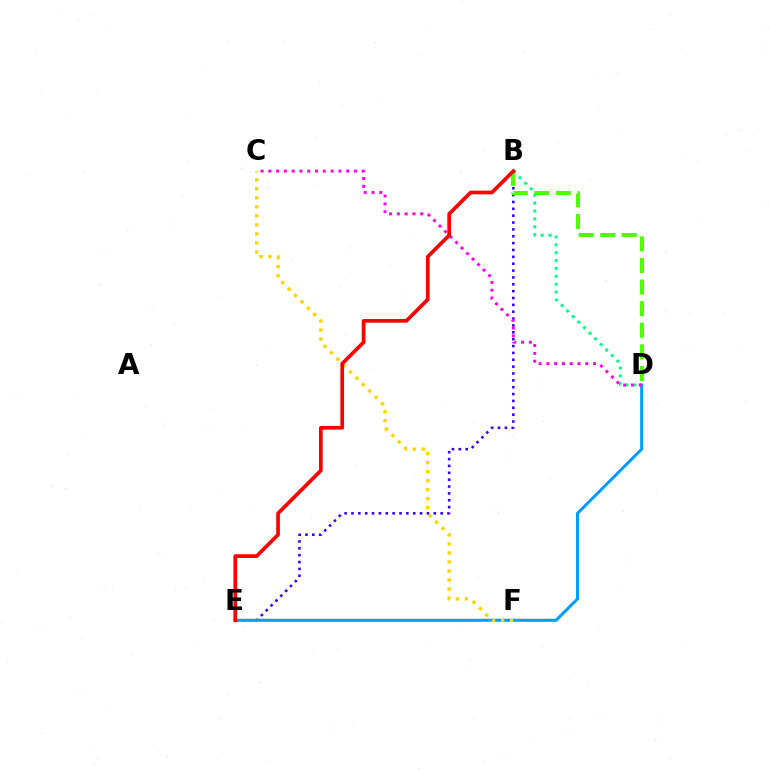{('B', 'E'): [{'color': '#3700ff', 'line_style': 'dotted', 'thickness': 1.86}, {'color': '#ff0000', 'line_style': 'solid', 'thickness': 2.65}], ('B', 'D'): [{'color': '#4fff00', 'line_style': 'dashed', 'thickness': 2.93}, {'color': '#00ff86', 'line_style': 'dotted', 'thickness': 2.14}], ('D', 'E'): [{'color': '#009eff', 'line_style': 'solid', 'thickness': 2.21}], ('C', 'F'): [{'color': '#ffd500', 'line_style': 'dotted', 'thickness': 2.45}], ('C', 'D'): [{'color': '#ff00ed', 'line_style': 'dotted', 'thickness': 2.12}]}